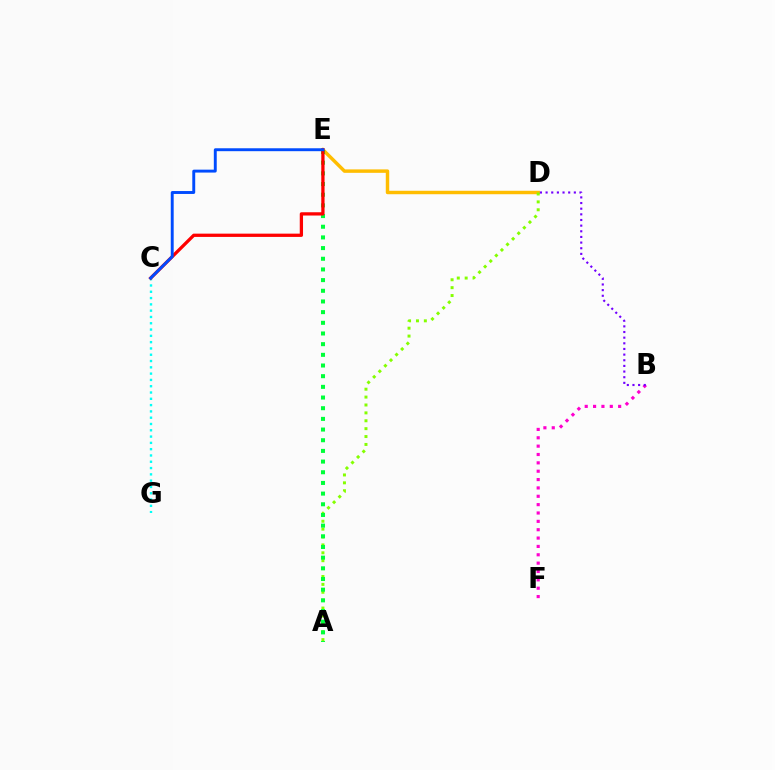{('B', 'F'): [{'color': '#ff00cf', 'line_style': 'dotted', 'thickness': 2.27}], ('C', 'G'): [{'color': '#00fff6', 'line_style': 'dotted', 'thickness': 1.71}], ('D', 'E'): [{'color': '#ffbd00', 'line_style': 'solid', 'thickness': 2.48}], ('A', 'D'): [{'color': '#84ff00', 'line_style': 'dotted', 'thickness': 2.14}], ('A', 'E'): [{'color': '#00ff39', 'line_style': 'dotted', 'thickness': 2.9}], ('B', 'D'): [{'color': '#7200ff', 'line_style': 'dotted', 'thickness': 1.54}], ('C', 'E'): [{'color': '#ff0000', 'line_style': 'solid', 'thickness': 2.36}, {'color': '#004bff', 'line_style': 'solid', 'thickness': 2.1}]}